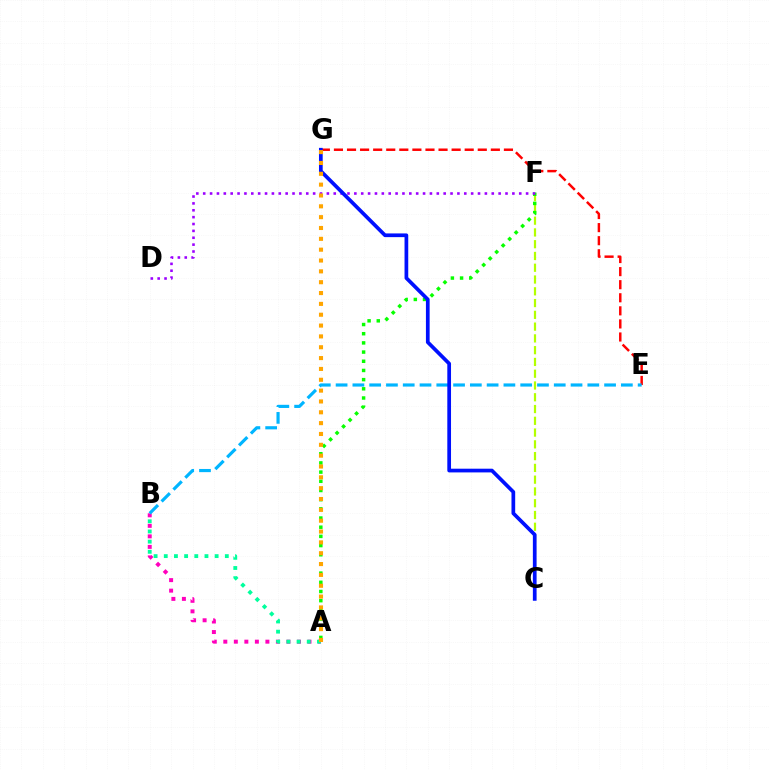{('C', 'F'): [{'color': '#b3ff00', 'line_style': 'dashed', 'thickness': 1.6}], ('A', 'B'): [{'color': '#ff00bd', 'line_style': 'dotted', 'thickness': 2.86}, {'color': '#00ff9d', 'line_style': 'dotted', 'thickness': 2.76}], ('A', 'F'): [{'color': '#08ff00', 'line_style': 'dotted', 'thickness': 2.5}], ('E', 'G'): [{'color': '#ff0000', 'line_style': 'dashed', 'thickness': 1.78}], ('D', 'F'): [{'color': '#9b00ff', 'line_style': 'dotted', 'thickness': 1.87}], ('B', 'E'): [{'color': '#00b5ff', 'line_style': 'dashed', 'thickness': 2.28}], ('C', 'G'): [{'color': '#0010ff', 'line_style': 'solid', 'thickness': 2.67}], ('A', 'G'): [{'color': '#ffa500', 'line_style': 'dotted', 'thickness': 2.95}]}